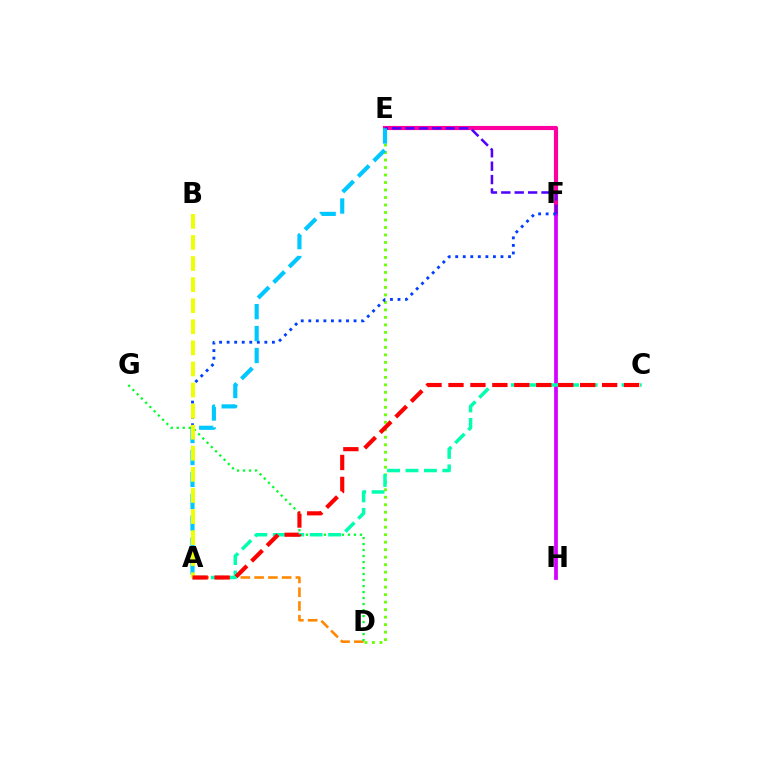{('E', 'F'): [{'color': '#ff00a0', 'line_style': 'solid', 'thickness': 2.98}, {'color': '#4f00ff', 'line_style': 'dashed', 'thickness': 1.82}], ('D', 'E'): [{'color': '#66ff00', 'line_style': 'dotted', 'thickness': 2.04}], ('A', 'D'): [{'color': '#ff8800', 'line_style': 'dashed', 'thickness': 1.87}], ('F', 'H'): [{'color': '#d600ff', 'line_style': 'solid', 'thickness': 2.69}], ('D', 'G'): [{'color': '#00ff27', 'line_style': 'dotted', 'thickness': 1.63}], ('A', 'C'): [{'color': '#00ffaf', 'line_style': 'dashed', 'thickness': 2.5}, {'color': '#ff0000', 'line_style': 'dashed', 'thickness': 2.98}], ('A', 'F'): [{'color': '#003fff', 'line_style': 'dotted', 'thickness': 2.05}], ('A', 'E'): [{'color': '#00c7ff', 'line_style': 'dashed', 'thickness': 2.98}], ('A', 'B'): [{'color': '#eeff00', 'line_style': 'dashed', 'thickness': 2.86}]}